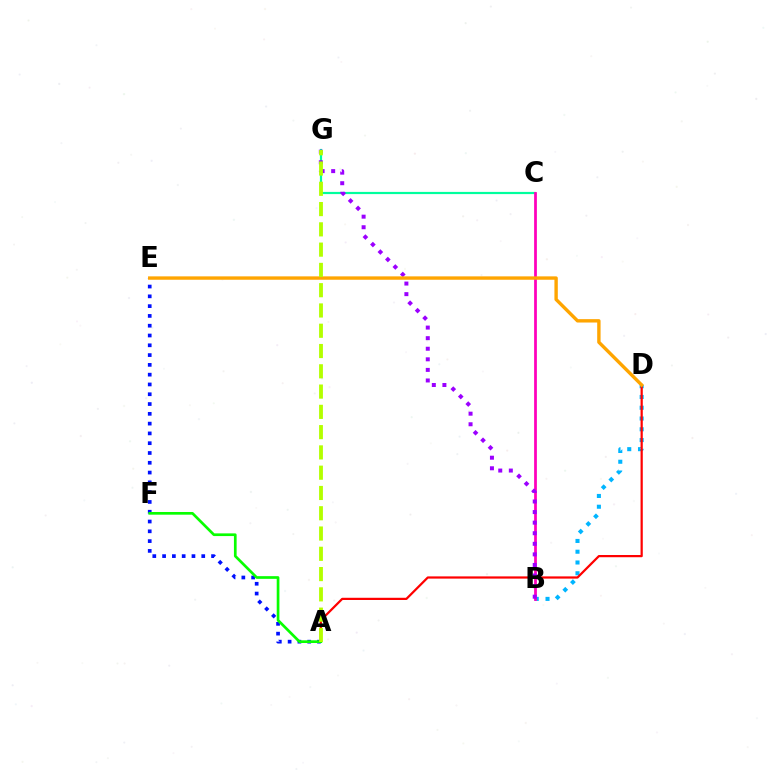{('B', 'D'): [{'color': '#00b5ff', 'line_style': 'dotted', 'thickness': 2.93}], ('A', 'E'): [{'color': '#0010ff', 'line_style': 'dotted', 'thickness': 2.66}], ('A', 'D'): [{'color': '#ff0000', 'line_style': 'solid', 'thickness': 1.6}], ('C', 'G'): [{'color': '#00ff9d', 'line_style': 'solid', 'thickness': 1.58}], ('B', 'C'): [{'color': '#ff00bd', 'line_style': 'solid', 'thickness': 1.98}], ('B', 'G'): [{'color': '#9b00ff', 'line_style': 'dotted', 'thickness': 2.87}], ('D', 'E'): [{'color': '#ffa500', 'line_style': 'solid', 'thickness': 2.43}], ('A', 'F'): [{'color': '#08ff00', 'line_style': 'solid', 'thickness': 1.94}], ('A', 'G'): [{'color': '#b3ff00', 'line_style': 'dashed', 'thickness': 2.75}]}